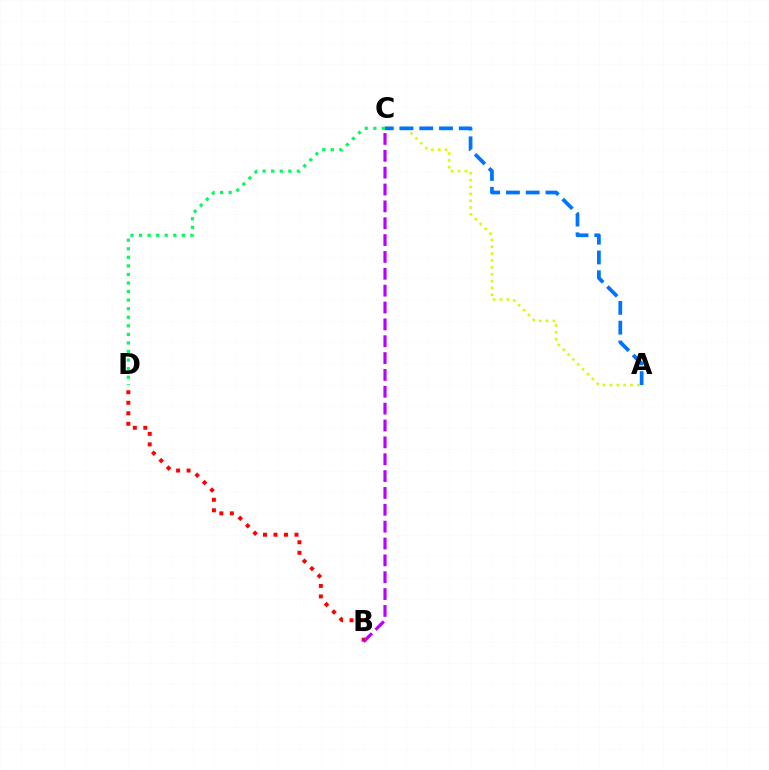{('C', 'D'): [{'color': '#00ff5c', 'line_style': 'dotted', 'thickness': 2.33}], ('A', 'C'): [{'color': '#d1ff00', 'line_style': 'dotted', 'thickness': 1.86}, {'color': '#0074ff', 'line_style': 'dashed', 'thickness': 2.69}], ('B', 'D'): [{'color': '#ff0000', 'line_style': 'dotted', 'thickness': 2.85}], ('B', 'C'): [{'color': '#b900ff', 'line_style': 'dashed', 'thickness': 2.29}]}